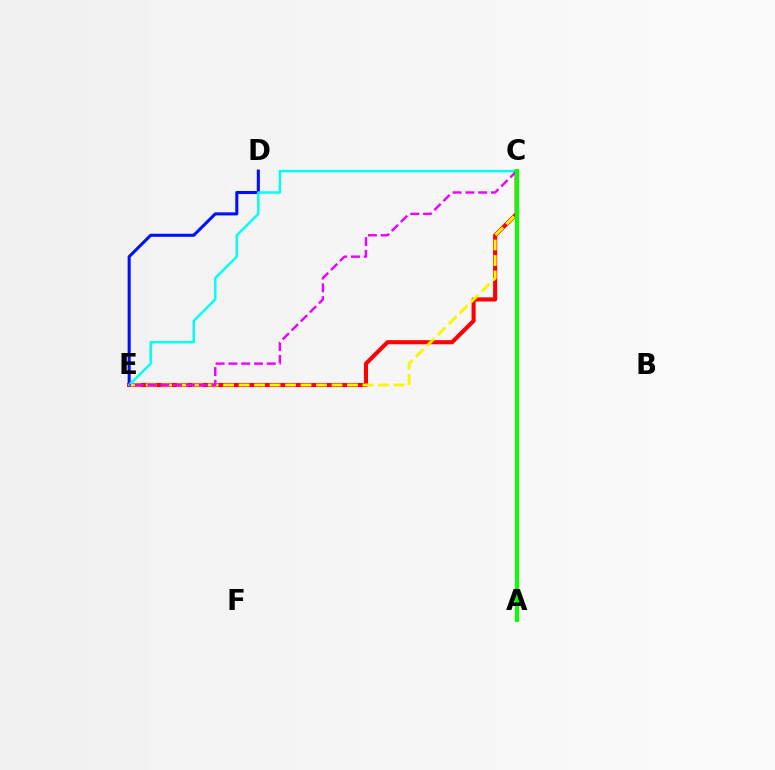{('C', 'E'): [{'color': '#ff0000', 'line_style': 'solid', 'thickness': 2.95}, {'color': '#fcf500', 'line_style': 'dashed', 'thickness': 2.1}, {'color': '#00fff6', 'line_style': 'solid', 'thickness': 1.77}, {'color': '#ee00ff', 'line_style': 'dashed', 'thickness': 1.74}], ('D', 'E'): [{'color': '#0010ff', 'line_style': 'solid', 'thickness': 2.2}], ('A', 'C'): [{'color': '#08ff00', 'line_style': 'solid', 'thickness': 2.93}]}